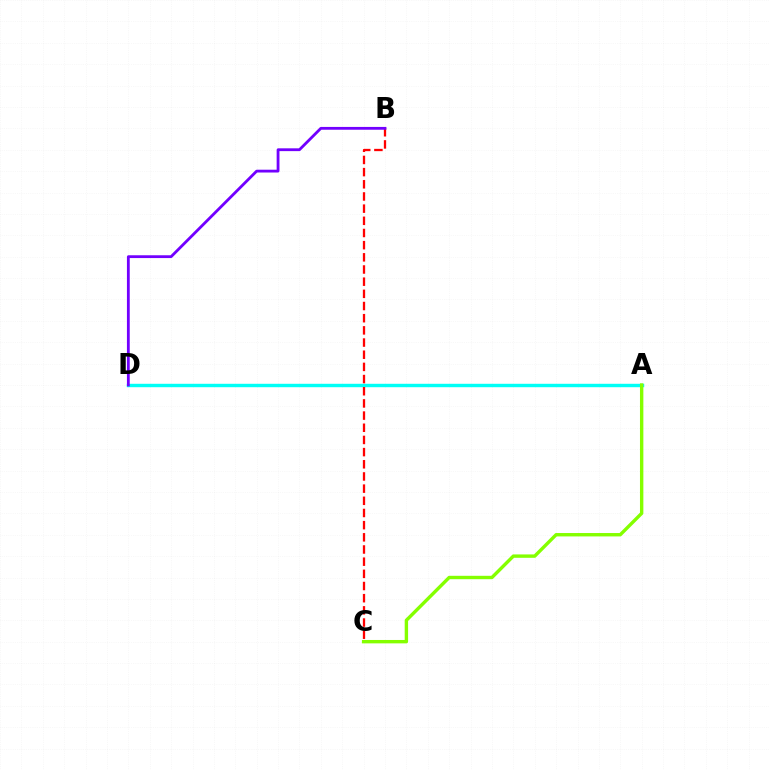{('A', 'D'): [{'color': '#00fff6', 'line_style': 'solid', 'thickness': 2.46}], ('B', 'C'): [{'color': '#ff0000', 'line_style': 'dashed', 'thickness': 1.65}], ('A', 'C'): [{'color': '#84ff00', 'line_style': 'solid', 'thickness': 2.44}], ('B', 'D'): [{'color': '#7200ff', 'line_style': 'solid', 'thickness': 2.02}]}